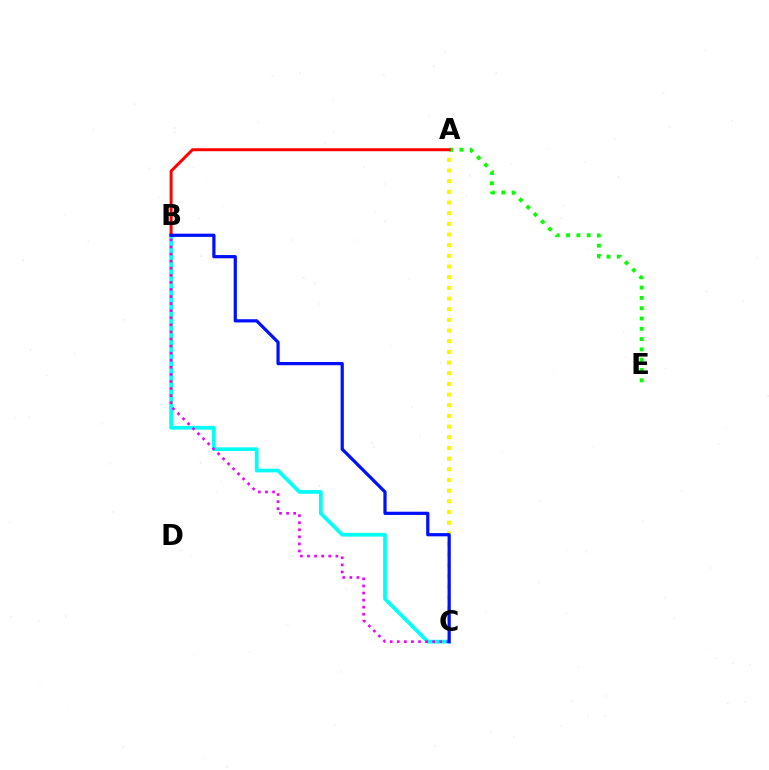{('B', 'C'): [{'color': '#00fff6', 'line_style': 'solid', 'thickness': 2.68}, {'color': '#ee00ff', 'line_style': 'dotted', 'thickness': 1.92}, {'color': '#0010ff', 'line_style': 'solid', 'thickness': 2.32}], ('A', 'C'): [{'color': '#fcf500', 'line_style': 'dotted', 'thickness': 2.9}], ('A', 'E'): [{'color': '#08ff00', 'line_style': 'dotted', 'thickness': 2.8}], ('A', 'B'): [{'color': '#ff0000', 'line_style': 'solid', 'thickness': 2.13}]}